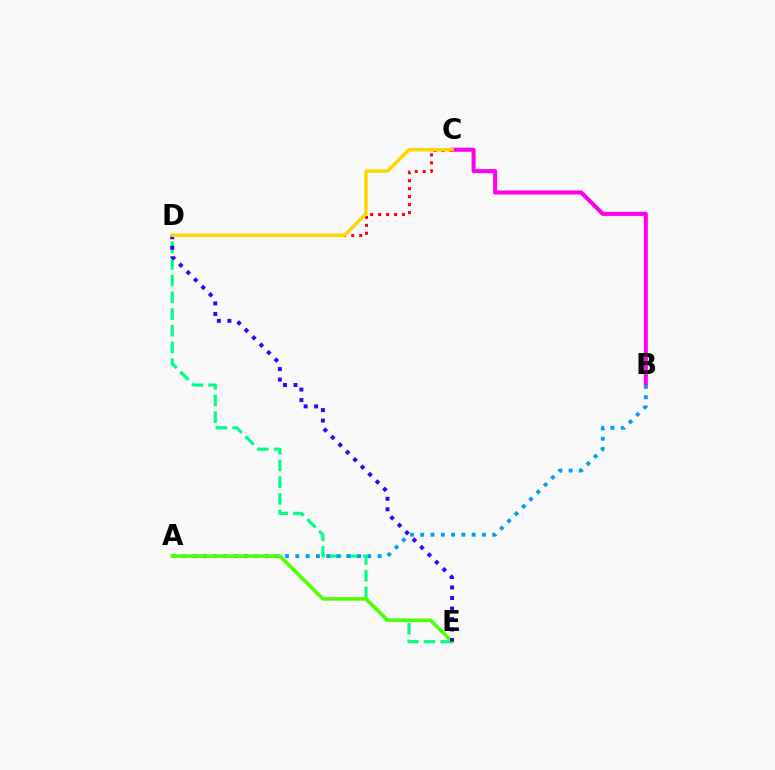{('B', 'C'): [{'color': '#ff00ed', 'line_style': 'solid', 'thickness': 2.94}], ('D', 'E'): [{'color': '#00ff86', 'line_style': 'dashed', 'thickness': 2.27}, {'color': '#3700ff', 'line_style': 'dotted', 'thickness': 2.86}], ('A', 'B'): [{'color': '#009eff', 'line_style': 'dotted', 'thickness': 2.79}], ('A', 'E'): [{'color': '#4fff00', 'line_style': 'solid', 'thickness': 2.56}], ('C', 'D'): [{'color': '#ff0000', 'line_style': 'dotted', 'thickness': 2.16}, {'color': '#ffd500', 'line_style': 'solid', 'thickness': 2.46}]}